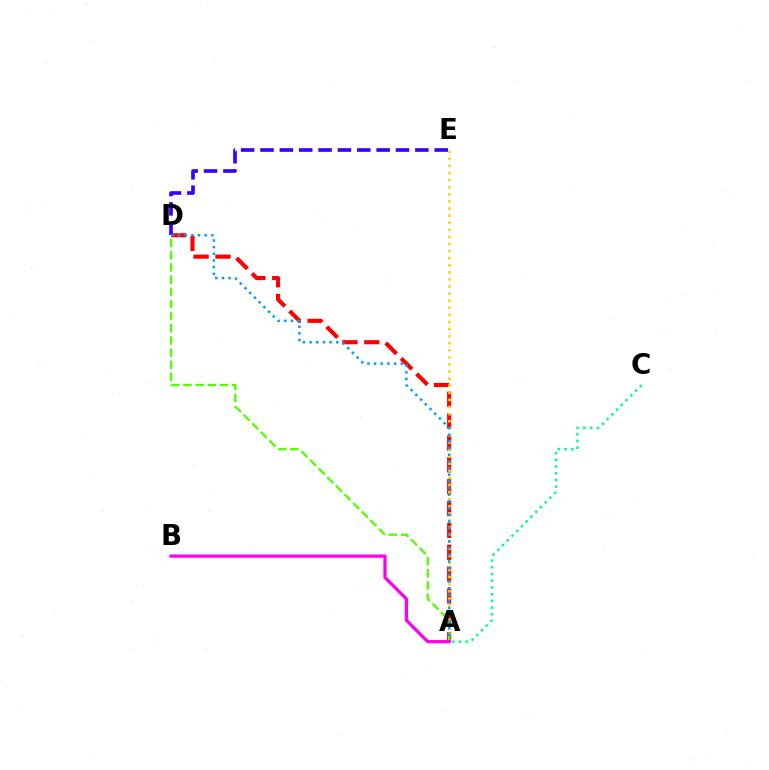{('A', 'D'): [{'color': '#ff0000', 'line_style': 'dashed', 'thickness': 2.97}, {'color': '#4fff00', 'line_style': 'dashed', 'thickness': 1.65}, {'color': '#009eff', 'line_style': 'dotted', 'thickness': 1.81}], ('D', 'E'): [{'color': '#3700ff', 'line_style': 'dashed', 'thickness': 2.63}], ('A', 'C'): [{'color': '#00ff86', 'line_style': 'dotted', 'thickness': 1.82}], ('A', 'E'): [{'color': '#ffd500', 'line_style': 'dotted', 'thickness': 1.93}], ('A', 'B'): [{'color': '#ff00ed', 'line_style': 'solid', 'thickness': 2.33}]}